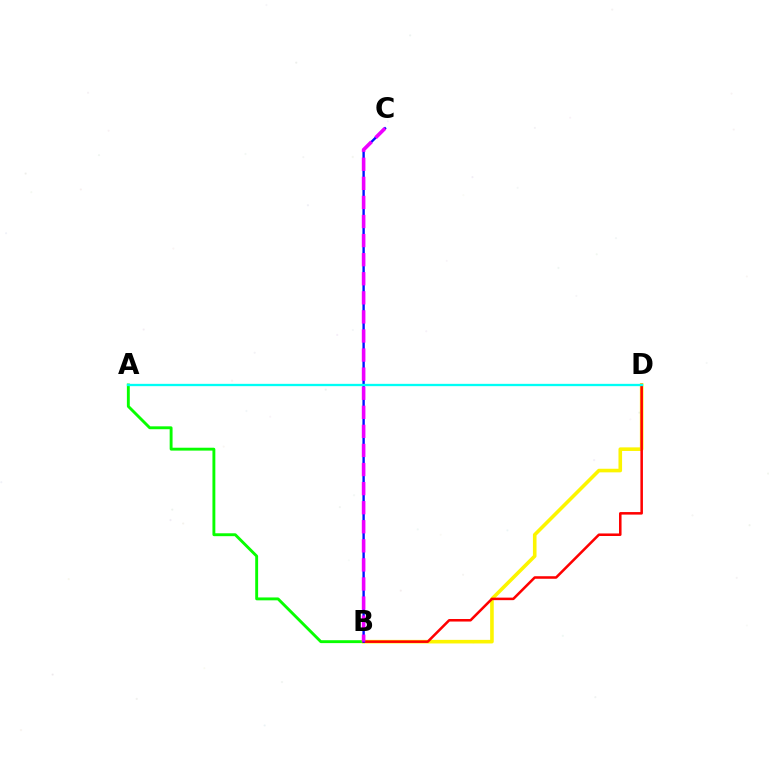{('A', 'B'): [{'color': '#08ff00', 'line_style': 'solid', 'thickness': 2.08}], ('B', 'D'): [{'color': '#fcf500', 'line_style': 'solid', 'thickness': 2.59}, {'color': '#ff0000', 'line_style': 'solid', 'thickness': 1.83}], ('B', 'C'): [{'color': '#0010ff', 'line_style': 'solid', 'thickness': 1.71}, {'color': '#ee00ff', 'line_style': 'dashed', 'thickness': 2.59}], ('A', 'D'): [{'color': '#00fff6', 'line_style': 'solid', 'thickness': 1.66}]}